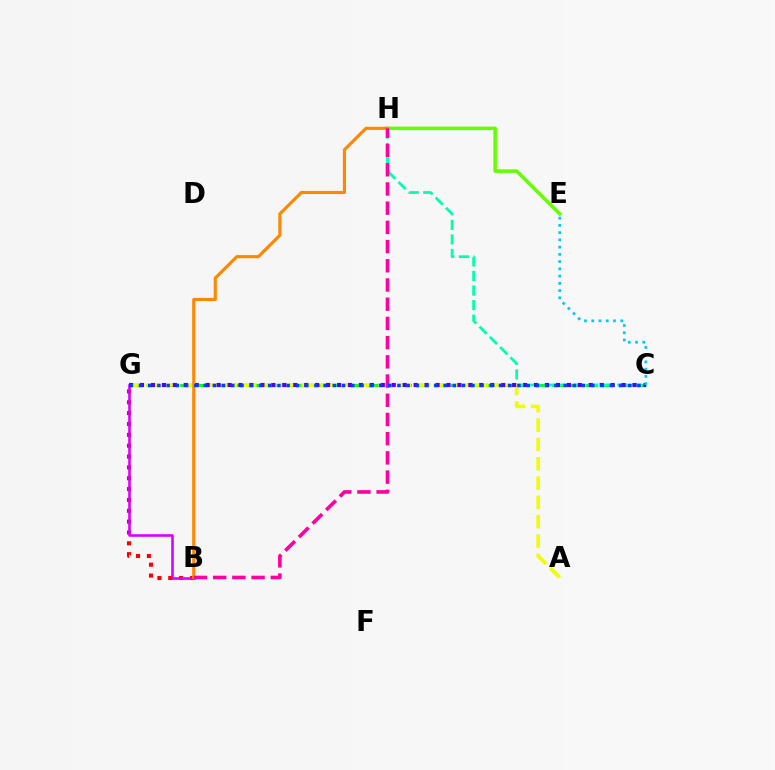{('C', 'G'): [{'color': '#00ff27', 'line_style': 'dashed', 'thickness': 2.3}, {'color': '#4f00ff', 'line_style': 'dotted', 'thickness': 2.97}, {'color': '#003fff', 'line_style': 'dotted', 'thickness': 2.51}], ('C', 'H'): [{'color': '#00ffaf', 'line_style': 'dashed', 'thickness': 1.98}], ('B', 'G'): [{'color': '#ff0000', 'line_style': 'dotted', 'thickness': 2.95}, {'color': '#d600ff', 'line_style': 'solid', 'thickness': 1.86}], ('A', 'G'): [{'color': '#eeff00', 'line_style': 'dashed', 'thickness': 2.63}], ('E', 'H'): [{'color': '#66ff00', 'line_style': 'solid', 'thickness': 2.55}], ('B', 'H'): [{'color': '#ff8800', 'line_style': 'solid', 'thickness': 2.26}, {'color': '#ff00a0', 'line_style': 'dashed', 'thickness': 2.61}], ('C', 'E'): [{'color': '#00c7ff', 'line_style': 'dotted', 'thickness': 1.97}]}